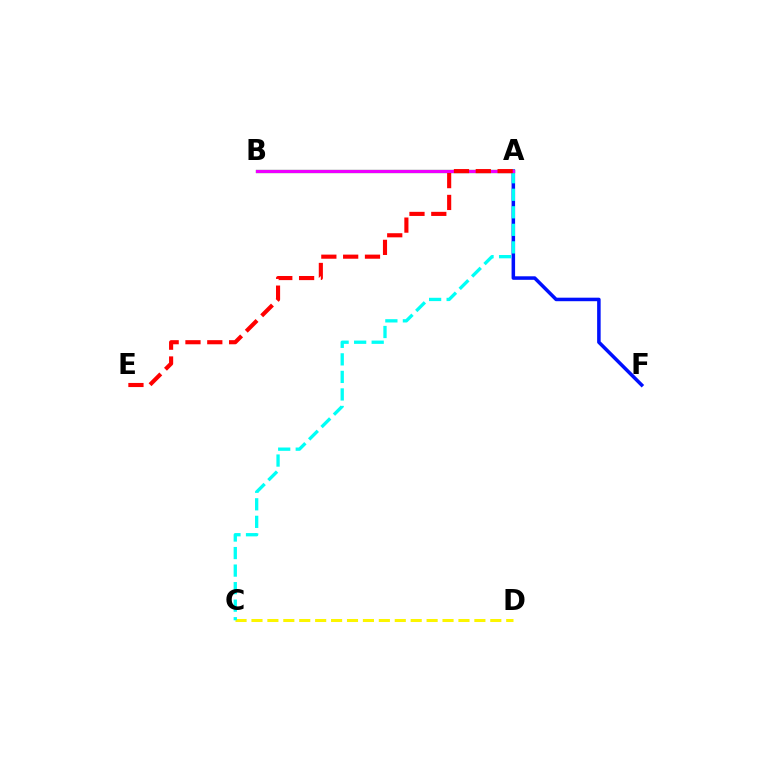{('A', 'F'): [{'color': '#0010ff', 'line_style': 'solid', 'thickness': 2.54}], ('C', 'D'): [{'color': '#fcf500', 'line_style': 'dashed', 'thickness': 2.16}], ('A', 'C'): [{'color': '#00fff6', 'line_style': 'dashed', 'thickness': 2.38}], ('A', 'B'): [{'color': '#08ff00', 'line_style': 'solid', 'thickness': 2.34}, {'color': '#ee00ff', 'line_style': 'solid', 'thickness': 2.32}], ('A', 'E'): [{'color': '#ff0000', 'line_style': 'dashed', 'thickness': 2.96}]}